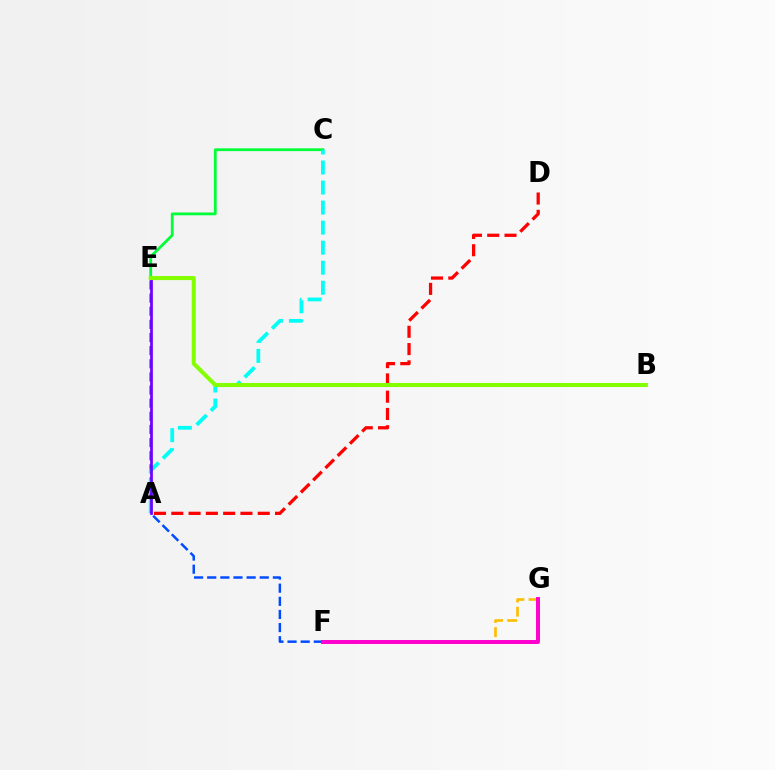{('C', 'E'): [{'color': '#00ff39', 'line_style': 'solid', 'thickness': 2.02}], ('A', 'D'): [{'color': '#ff0000', 'line_style': 'dashed', 'thickness': 2.35}], ('E', 'F'): [{'color': '#004bff', 'line_style': 'dashed', 'thickness': 1.78}], ('A', 'C'): [{'color': '#00fff6', 'line_style': 'dashed', 'thickness': 2.72}], ('A', 'E'): [{'color': '#7200ff', 'line_style': 'solid', 'thickness': 1.97}], ('B', 'E'): [{'color': '#84ff00', 'line_style': 'solid', 'thickness': 2.92}], ('F', 'G'): [{'color': '#ffbd00', 'line_style': 'dashed', 'thickness': 1.92}, {'color': '#ff00cf', 'line_style': 'solid', 'thickness': 2.84}]}